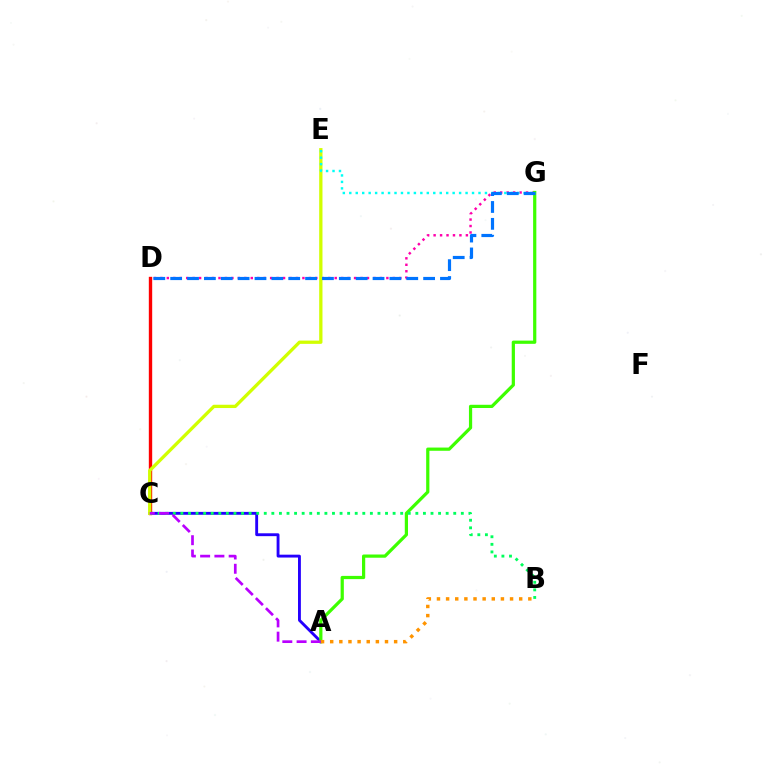{('D', 'G'): [{'color': '#ff00ac', 'line_style': 'dotted', 'thickness': 1.75}, {'color': '#0074ff', 'line_style': 'dashed', 'thickness': 2.29}], ('C', 'D'): [{'color': '#ff0000', 'line_style': 'solid', 'thickness': 2.42}], ('A', 'C'): [{'color': '#2500ff', 'line_style': 'solid', 'thickness': 2.07}, {'color': '#b900ff', 'line_style': 'dashed', 'thickness': 1.94}], ('C', 'E'): [{'color': '#d1ff00', 'line_style': 'solid', 'thickness': 2.37}], ('A', 'G'): [{'color': '#3dff00', 'line_style': 'solid', 'thickness': 2.32}], ('E', 'G'): [{'color': '#00fff6', 'line_style': 'dotted', 'thickness': 1.76}], ('B', 'C'): [{'color': '#00ff5c', 'line_style': 'dotted', 'thickness': 2.06}], ('A', 'B'): [{'color': '#ff9400', 'line_style': 'dotted', 'thickness': 2.48}]}